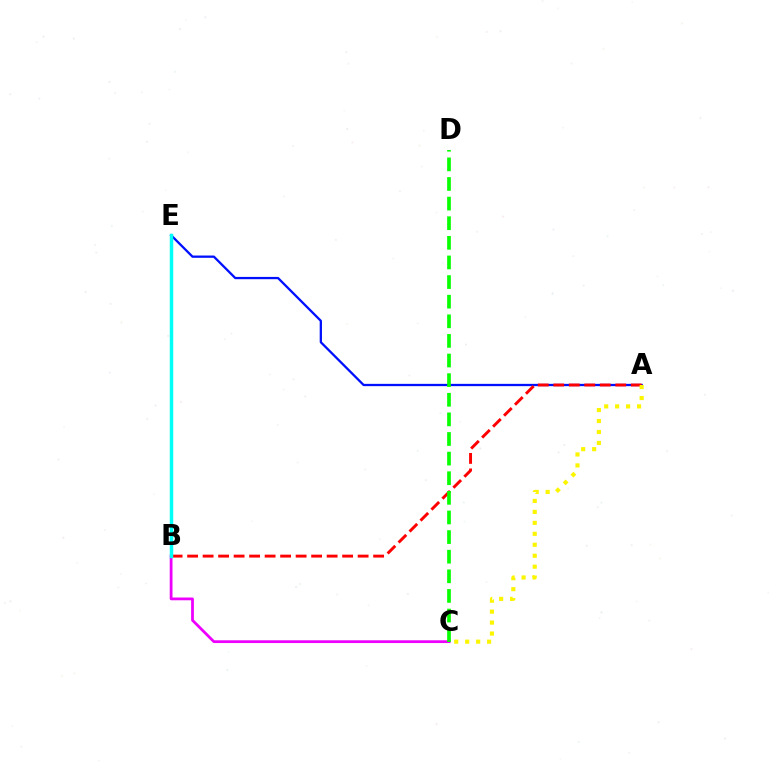{('A', 'E'): [{'color': '#0010ff', 'line_style': 'solid', 'thickness': 1.65}], ('A', 'B'): [{'color': '#ff0000', 'line_style': 'dashed', 'thickness': 2.11}], ('B', 'C'): [{'color': '#ee00ff', 'line_style': 'solid', 'thickness': 2.0}], ('C', 'D'): [{'color': '#08ff00', 'line_style': 'dashed', 'thickness': 2.66}], ('B', 'E'): [{'color': '#00fff6', 'line_style': 'solid', 'thickness': 2.5}], ('A', 'C'): [{'color': '#fcf500', 'line_style': 'dotted', 'thickness': 2.98}]}